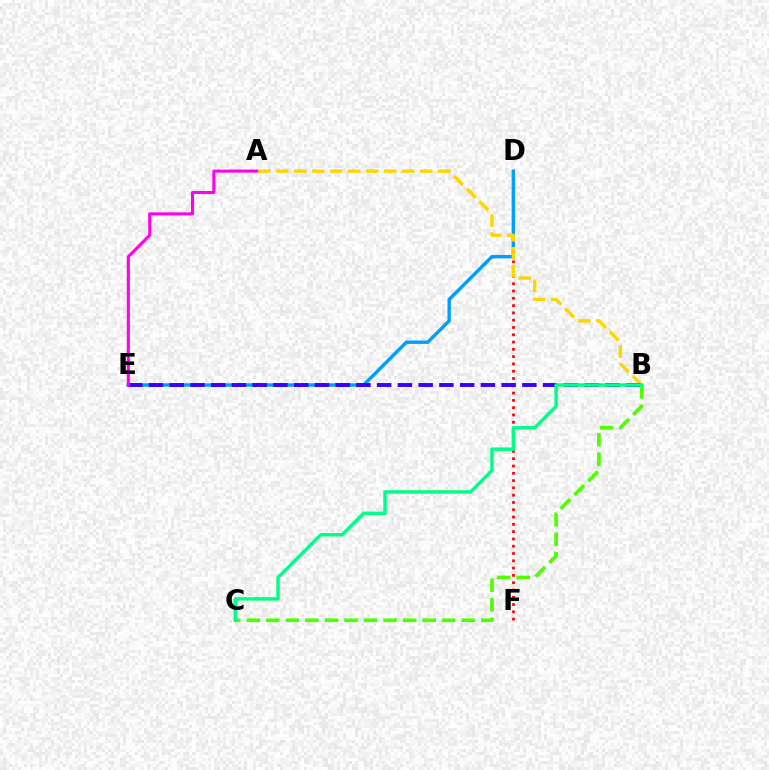{('D', 'F'): [{'color': '#ff0000', 'line_style': 'dotted', 'thickness': 1.98}], ('D', 'E'): [{'color': '#009eff', 'line_style': 'solid', 'thickness': 2.46}], ('A', 'B'): [{'color': '#ffd500', 'line_style': 'dashed', 'thickness': 2.45}], ('B', 'E'): [{'color': '#3700ff', 'line_style': 'dashed', 'thickness': 2.82}], ('B', 'C'): [{'color': '#4fff00', 'line_style': 'dashed', 'thickness': 2.65}, {'color': '#00ff86', 'line_style': 'solid', 'thickness': 2.49}], ('A', 'E'): [{'color': '#ff00ed', 'line_style': 'solid', 'thickness': 2.22}]}